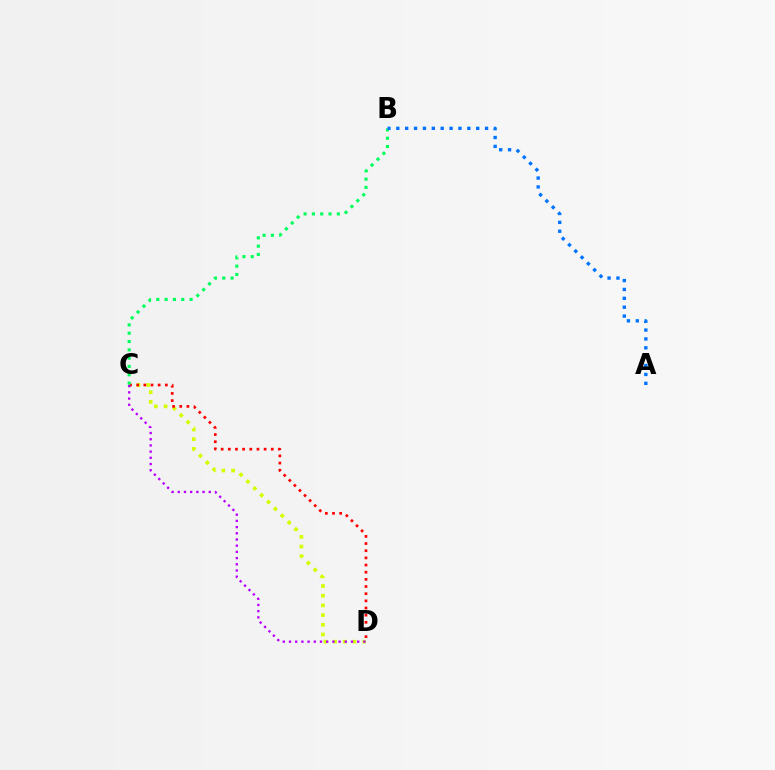{('C', 'D'): [{'color': '#d1ff00', 'line_style': 'dotted', 'thickness': 2.63}, {'color': '#ff0000', 'line_style': 'dotted', 'thickness': 1.95}, {'color': '#b900ff', 'line_style': 'dotted', 'thickness': 1.68}], ('B', 'C'): [{'color': '#00ff5c', 'line_style': 'dotted', 'thickness': 2.26}], ('A', 'B'): [{'color': '#0074ff', 'line_style': 'dotted', 'thickness': 2.41}]}